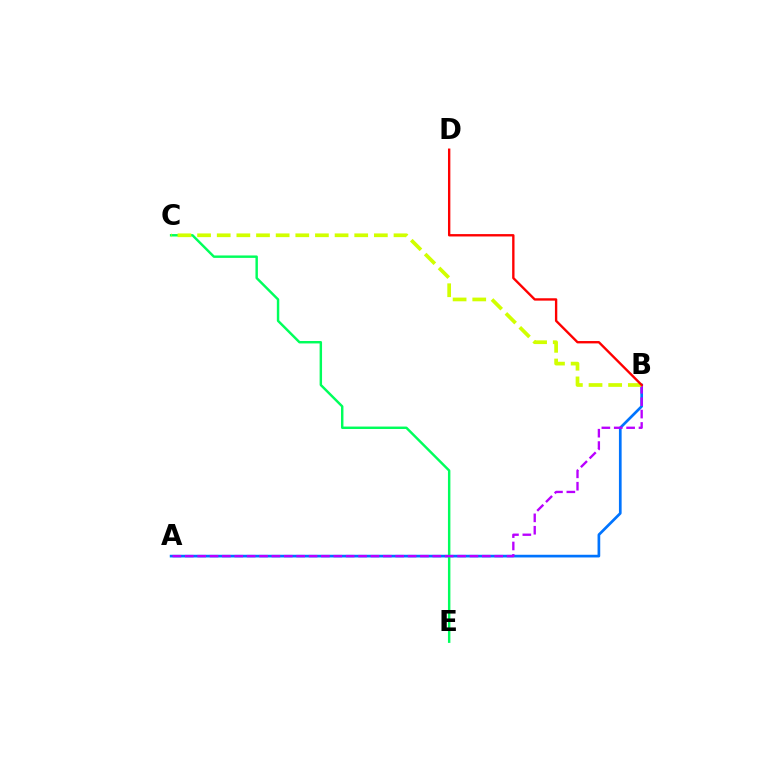{('A', 'B'): [{'color': '#0074ff', 'line_style': 'solid', 'thickness': 1.94}, {'color': '#b900ff', 'line_style': 'dashed', 'thickness': 1.68}], ('C', 'E'): [{'color': '#00ff5c', 'line_style': 'solid', 'thickness': 1.76}], ('B', 'C'): [{'color': '#d1ff00', 'line_style': 'dashed', 'thickness': 2.67}], ('B', 'D'): [{'color': '#ff0000', 'line_style': 'solid', 'thickness': 1.7}]}